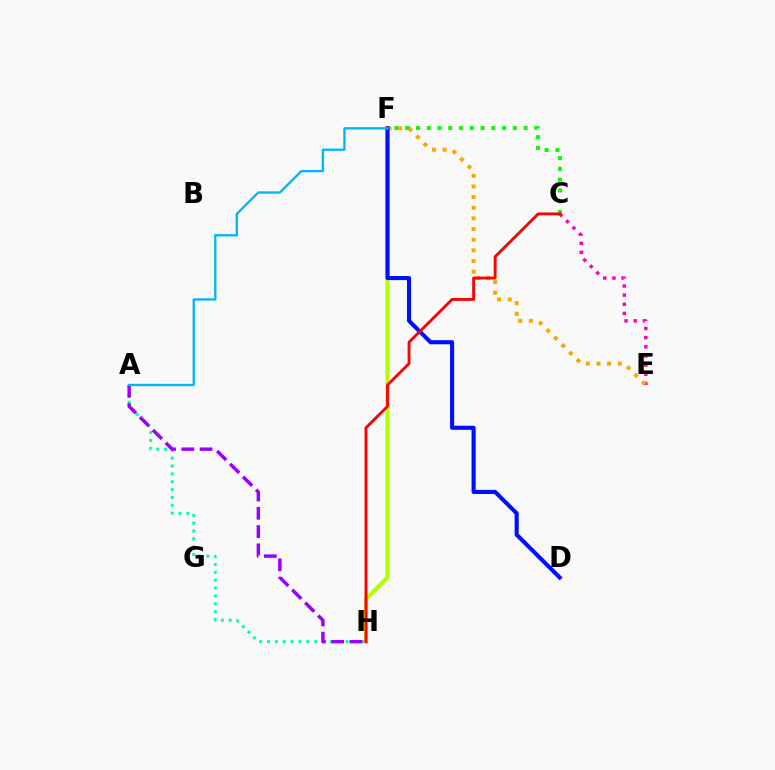{('A', 'H'): [{'color': '#00ff9d', 'line_style': 'dotted', 'thickness': 2.14}, {'color': '#9b00ff', 'line_style': 'dashed', 'thickness': 2.48}], ('C', 'F'): [{'color': '#08ff00', 'line_style': 'dotted', 'thickness': 2.92}], ('C', 'E'): [{'color': '#ff00bd', 'line_style': 'dotted', 'thickness': 2.49}], ('F', 'H'): [{'color': '#b3ff00', 'line_style': 'solid', 'thickness': 2.89}], ('E', 'F'): [{'color': '#ffa500', 'line_style': 'dotted', 'thickness': 2.89}], ('D', 'F'): [{'color': '#0010ff', 'line_style': 'solid', 'thickness': 2.95}], ('A', 'F'): [{'color': '#00b5ff', 'line_style': 'solid', 'thickness': 1.68}], ('C', 'H'): [{'color': '#ff0000', 'line_style': 'solid', 'thickness': 2.07}]}